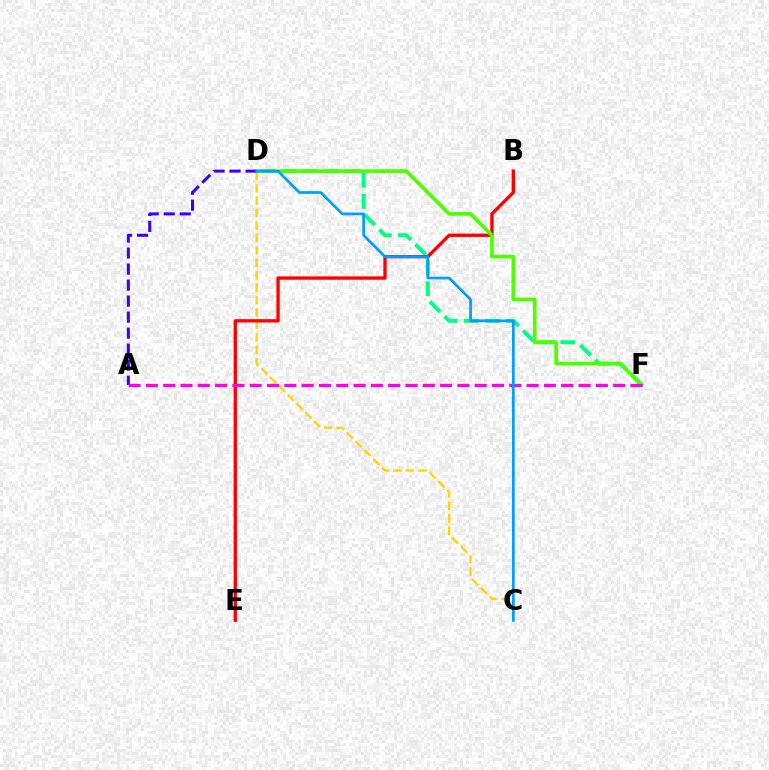{('C', 'D'): [{'color': '#ffd500', 'line_style': 'dashed', 'thickness': 1.69}, {'color': '#009eff', 'line_style': 'solid', 'thickness': 1.95}], ('D', 'F'): [{'color': '#00ff86', 'line_style': 'dashed', 'thickness': 2.86}, {'color': '#4fff00', 'line_style': 'solid', 'thickness': 2.65}], ('B', 'E'): [{'color': '#ff0000', 'line_style': 'solid', 'thickness': 2.39}], ('A', 'D'): [{'color': '#3700ff', 'line_style': 'dashed', 'thickness': 2.18}], ('A', 'F'): [{'color': '#ff00ed', 'line_style': 'dashed', 'thickness': 2.35}]}